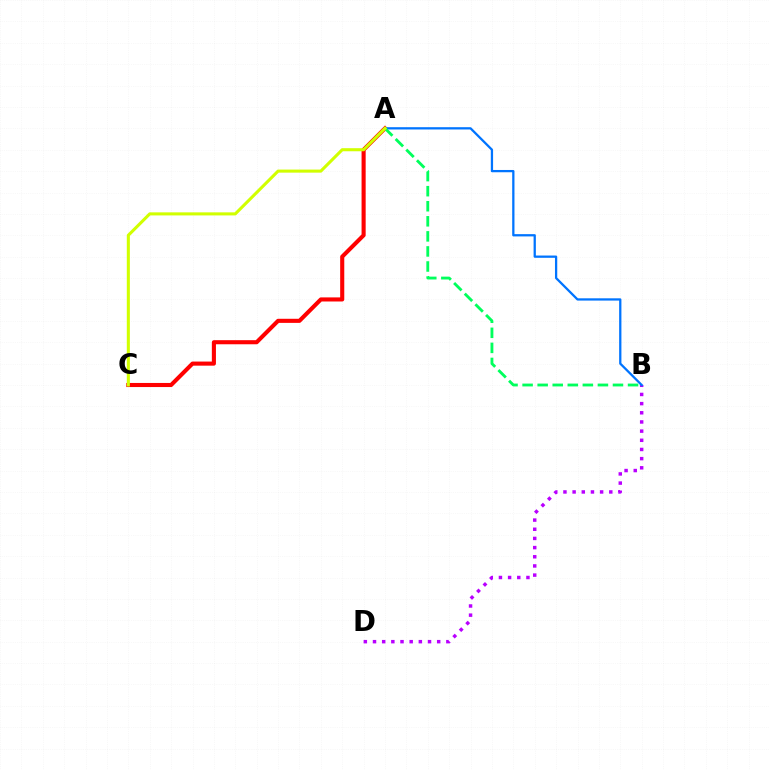{('B', 'D'): [{'color': '#b900ff', 'line_style': 'dotted', 'thickness': 2.49}], ('A', 'C'): [{'color': '#ff0000', 'line_style': 'solid', 'thickness': 2.95}, {'color': '#d1ff00', 'line_style': 'solid', 'thickness': 2.21}], ('A', 'B'): [{'color': '#0074ff', 'line_style': 'solid', 'thickness': 1.64}, {'color': '#00ff5c', 'line_style': 'dashed', 'thickness': 2.05}]}